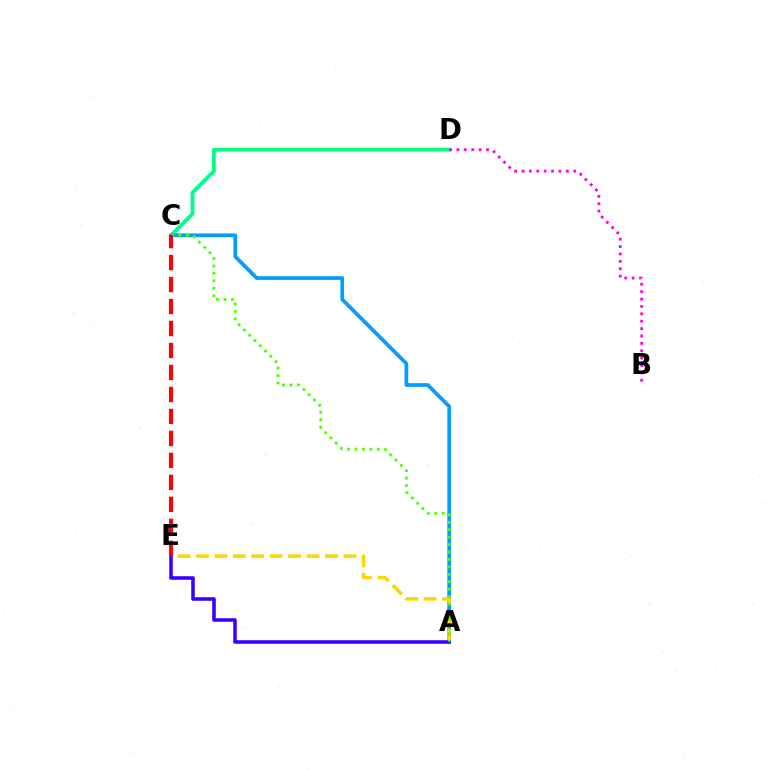{('C', 'D'): [{'color': '#00ff86', 'line_style': 'solid', 'thickness': 2.74}], ('B', 'D'): [{'color': '#ff00ed', 'line_style': 'dotted', 'thickness': 2.01}], ('A', 'C'): [{'color': '#009eff', 'line_style': 'solid', 'thickness': 2.67}, {'color': '#4fff00', 'line_style': 'dotted', 'thickness': 2.02}], ('A', 'E'): [{'color': '#ffd500', 'line_style': 'dashed', 'thickness': 2.5}, {'color': '#3700ff', 'line_style': 'solid', 'thickness': 2.56}], ('C', 'E'): [{'color': '#ff0000', 'line_style': 'dashed', 'thickness': 2.99}]}